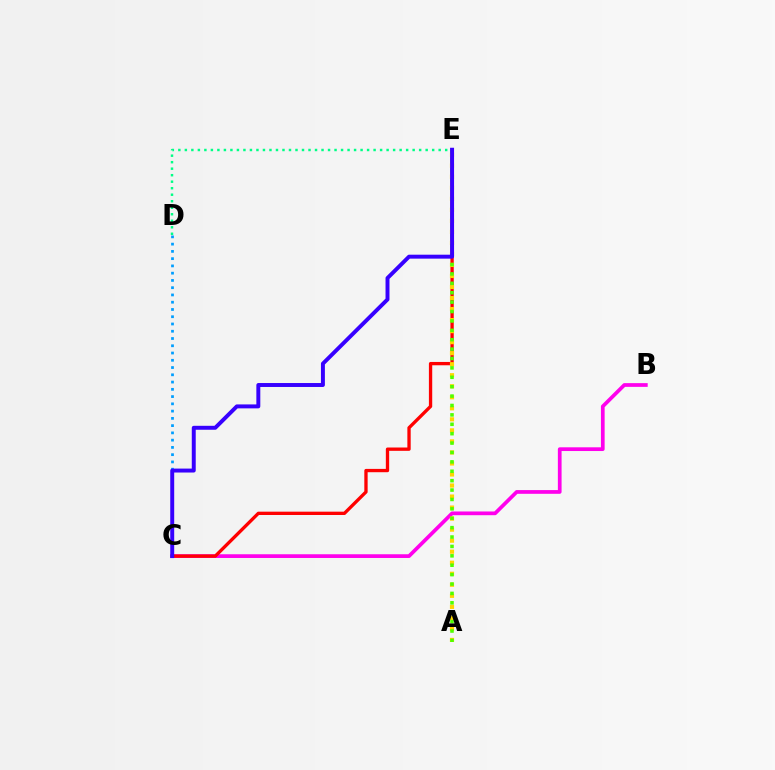{('B', 'C'): [{'color': '#ff00ed', 'line_style': 'solid', 'thickness': 2.68}], ('C', 'E'): [{'color': '#ff0000', 'line_style': 'solid', 'thickness': 2.39}, {'color': '#3700ff', 'line_style': 'solid', 'thickness': 2.84}], ('A', 'E'): [{'color': '#ffd500', 'line_style': 'dotted', 'thickness': 3.0}, {'color': '#4fff00', 'line_style': 'dotted', 'thickness': 2.55}], ('D', 'E'): [{'color': '#00ff86', 'line_style': 'dotted', 'thickness': 1.77}], ('C', 'D'): [{'color': '#009eff', 'line_style': 'dotted', 'thickness': 1.97}]}